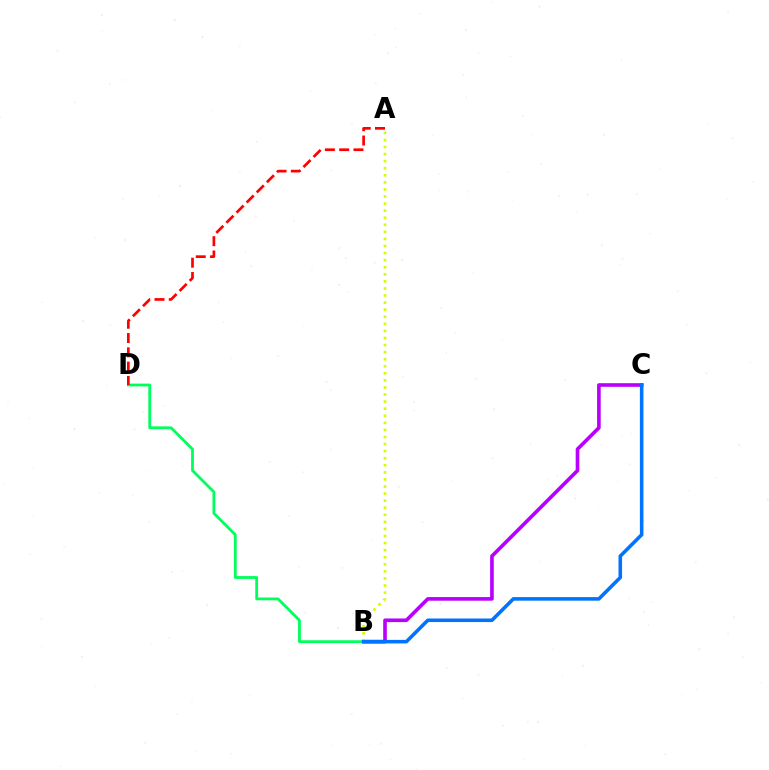{('B', 'C'): [{'color': '#b900ff', 'line_style': 'solid', 'thickness': 2.61}, {'color': '#0074ff', 'line_style': 'solid', 'thickness': 2.57}], ('B', 'D'): [{'color': '#00ff5c', 'line_style': 'solid', 'thickness': 2.02}], ('A', 'D'): [{'color': '#ff0000', 'line_style': 'dashed', 'thickness': 1.94}], ('A', 'B'): [{'color': '#d1ff00', 'line_style': 'dotted', 'thickness': 1.92}]}